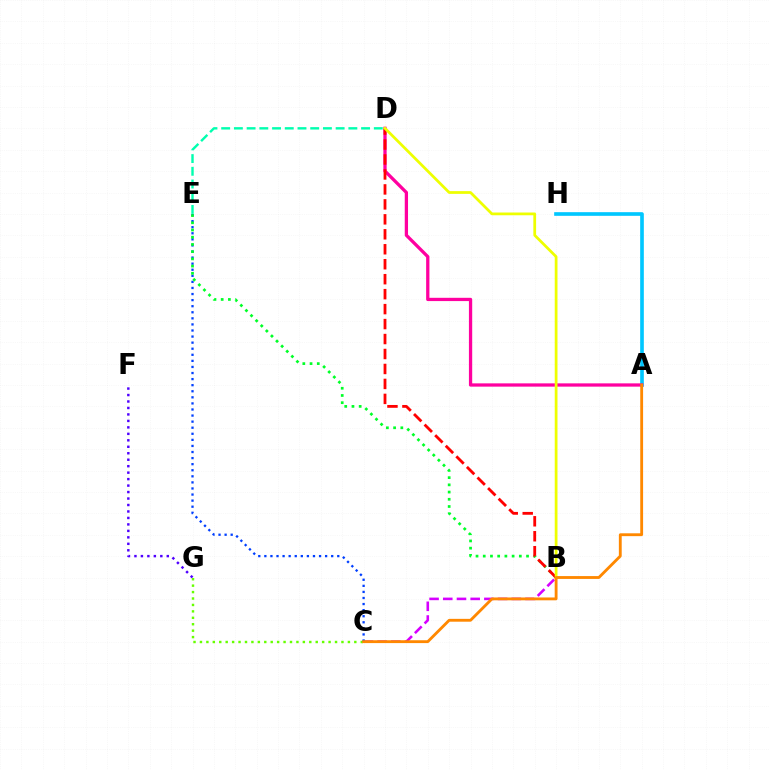{('A', 'H'): [{'color': '#00c7ff', 'line_style': 'solid', 'thickness': 2.63}], ('B', 'C'): [{'color': '#d600ff', 'line_style': 'dashed', 'thickness': 1.86}], ('C', 'G'): [{'color': '#66ff00', 'line_style': 'dotted', 'thickness': 1.75}], ('C', 'E'): [{'color': '#003fff', 'line_style': 'dotted', 'thickness': 1.65}], ('D', 'E'): [{'color': '#00ffaf', 'line_style': 'dashed', 'thickness': 1.73}], ('A', 'D'): [{'color': '#ff00a0', 'line_style': 'solid', 'thickness': 2.36}], ('F', 'G'): [{'color': '#4f00ff', 'line_style': 'dotted', 'thickness': 1.76}], ('B', 'E'): [{'color': '#00ff27', 'line_style': 'dotted', 'thickness': 1.96}], ('B', 'D'): [{'color': '#ff0000', 'line_style': 'dashed', 'thickness': 2.03}, {'color': '#eeff00', 'line_style': 'solid', 'thickness': 1.98}], ('A', 'C'): [{'color': '#ff8800', 'line_style': 'solid', 'thickness': 2.05}]}